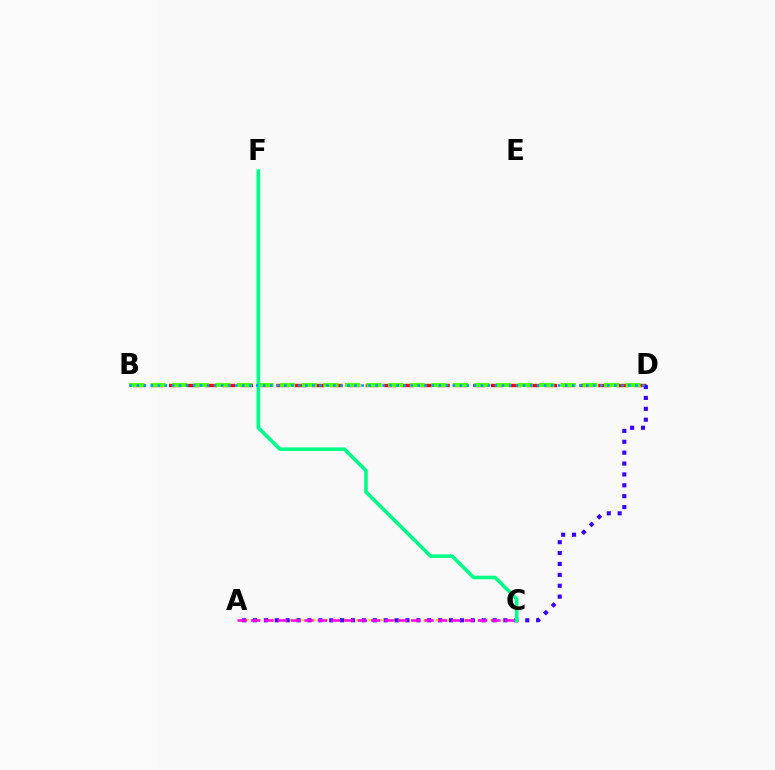{('B', 'D'): [{'color': '#ff0000', 'line_style': 'dashed', 'thickness': 2.43}, {'color': '#4fff00', 'line_style': 'dashed', 'thickness': 2.93}, {'color': '#009eff', 'line_style': 'dotted', 'thickness': 1.91}], ('A', 'C'): [{'color': '#ffd500', 'line_style': 'dotted', 'thickness': 1.66}, {'color': '#ff00ed', 'line_style': 'dashed', 'thickness': 1.81}], ('A', 'D'): [{'color': '#3700ff', 'line_style': 'dotted', 'thickness': 2.96}], ('C', 'F'): [{'color': '#00ff86', 'line_style': 'solid', 'thickness': 2.59}]}